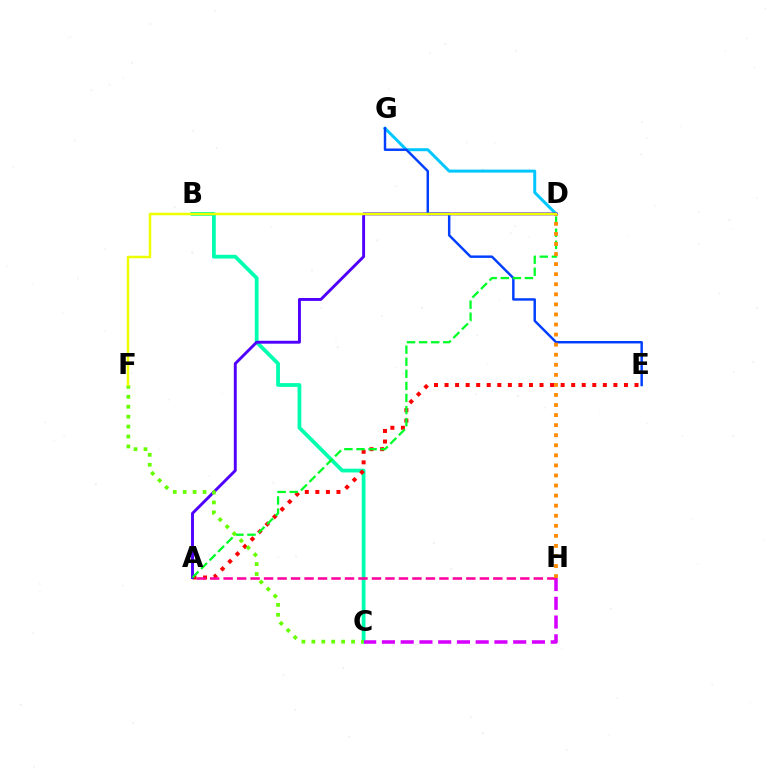{('B', 'C'): [{'color': '#00ffaf', 'line_style': 'solid', 'thickness': 2.72}], ('C', 'H'): [{'color': '#d600ff', 'line_style': 'dashed', 'thickness': 2.55}], ('A', 'E'): [{'color': '#ff0000', 'line_style': 'dotted', 'thickness': 2.87}], ('D', 'G'): [{'color': '#00c7ff', 'line_style': 'solid', 'thickness': 2.15}], ('A', 'D'): [{'color': '#4f00ff', 'line_style': 'solid', 'thickness': 2.09}, {'color': '#00ff27', 'line_style': 'dashed', 'thickness': 1.64}], ('E', 'G'): [{'color': '#003fff', 'line_style': 'solid', 'thickness': 1.76}], ('C', 'F'): [{'color': '#66ff00', 'line_style': 'dotted', 'thickness': 2.7}], ('A', 'H'): [{'color': '#ff00a0', 'line_style': 'dashed', 'thickness': 1.83}], ('D', 'H'): [{'color': '#ff8800', 'line_style': 'dotted', 'thickness': 2.73}], ('D', 'F'): [{'color': '#eeff00', 'line_style': 'solid', 'thickness': 1.79}]}